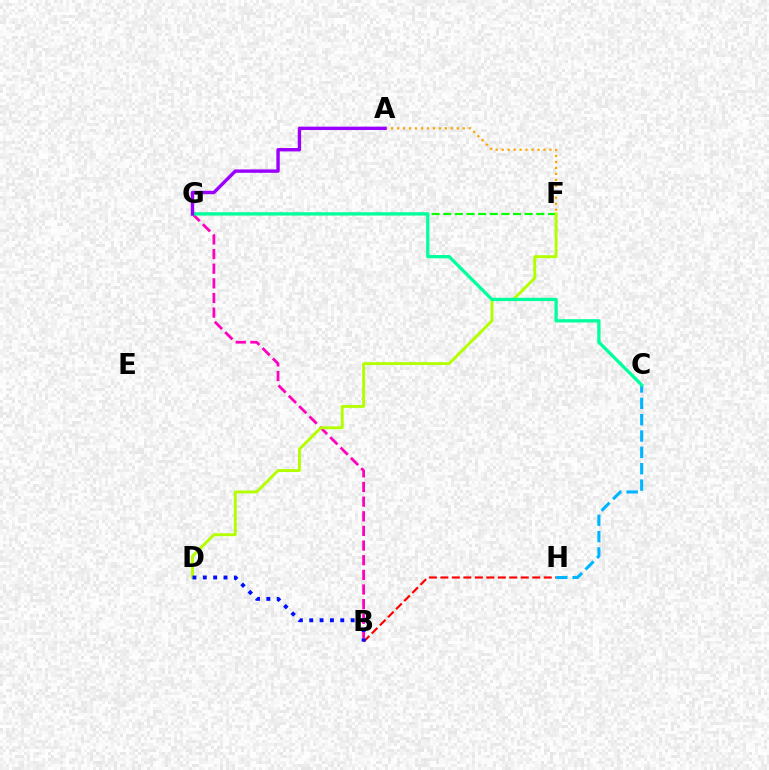{('F', 'G'): [{'color': '#08ff00', 'line_style': 'dashed', 'thickness': 1.58}], ('A', 'F'): [{'color': '#ffa500', 'line_style': 'dotted', 'thickness': 1.62}], ('B', 'H'): [{'color': '#ff0000', 'line_style': 'dashed', 'thickness': 1.56}], ('B', 'G'): [{'color': '#ff00bd', 'line_style': 'dashed', 'thickness': 1.99}], ('D', 'F'): [{'color': '#b3ff00', 'line_style': 'solid', 'thickness': 2.1}], ('C', 'H'): [{'color': '#00b5ff', 'line_style': 'dashed', 'thickness': 2.22}], ('C', 'G'): [{'color': '#00ff9d', 'line_style': 'solid', 'thickness': 2.36}], ('B', 'D'): [{'color': '#0010ff', 'line_style': 'dotted', 'thickness': 2.81}], ('A', 'G'): [{'color': '#9b00ff', 'line_style': 'solid', 'thickness': 2.44}]}